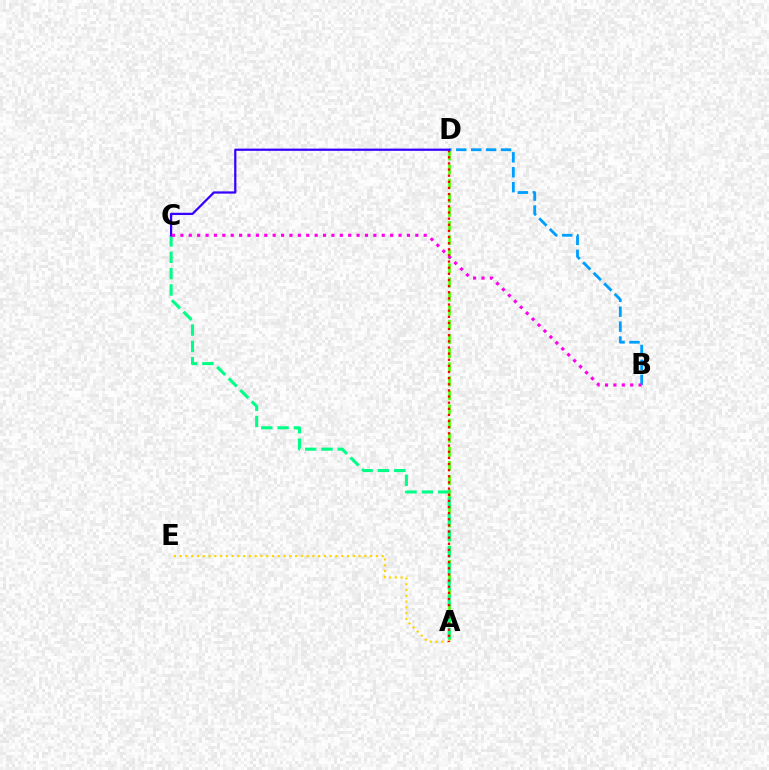{('A', 'D'): [{'color': '#4fff00', 'line_style': 'dashed', 'thickness': 1.92}, {'color': '#ff0000', 'line_style': 'dotted', 'thickness': 1.67}], ('A', 'C'): [{'color': '#00ff86', 'line_style': 'dashed', 'thickness': 2.22}], ('A', 'E'): [{'color': '#ffd500', 'line_style': 'dotted', 'thickness': 1.57}], ('B', 'D'): [{'color': '#009eff', 'line_style': 'dashed', 'thickness': 2.03}], ('C', 'D'): [{'color': '#3700ff', 'line_style': 'solid', 'thickness': 1.61}], ('B', 'C'): [{'color': '#ff00ed', 'line_style': 'dotted', 'thickness': 2.28}]}